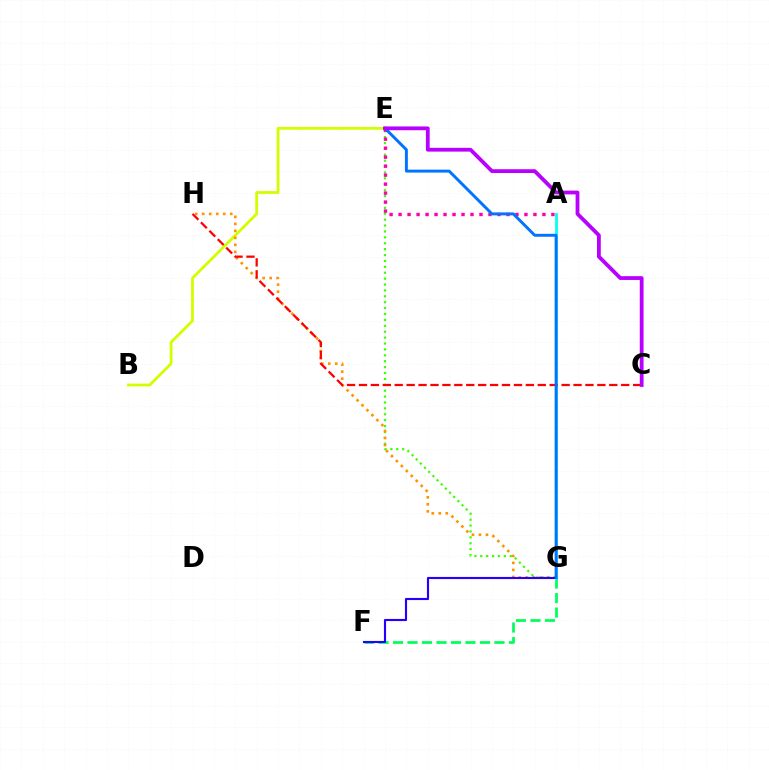{('F', 'G'): [{'color': '#00ff5c', 'line_style': 'dashed', 'thickness': 1.97}, {'color': '#2500ff', 'line_style': 'solid', 'thickness': 1.53}], ('E', 'G'): [{'color': '#3dff00', 'line_style': 'dotted', 'thickness': 1.6}, {'color': '#0074ff', 'line_style': 'solid', 'thickness': 2.11}], ('B', 'E'): [{'color': '#d1ff00', 'line_style': 'solid', 'thickness': 2.02}], ('A', 'G'): [{'color': '#00fff6', 'line_style': 'solid', 'thickness': 1.99}], ('A', 'E'): [{'color': '#ff00ac', 'line_style': 'dotted', 'thickness': 2.44}], ('G', 'H'): [{'color': '#ff9400', 'line_style': 'dotted', 'thickness': 1.9}], ('C', 'H'): [{'color': '#ff0000', 'line_style': 'dashed', 'thickness': 1.62}], ('C', 'E'): [{'color': '#b900ff', 'line_style': 'solid', 'thickness': 2.73}]}